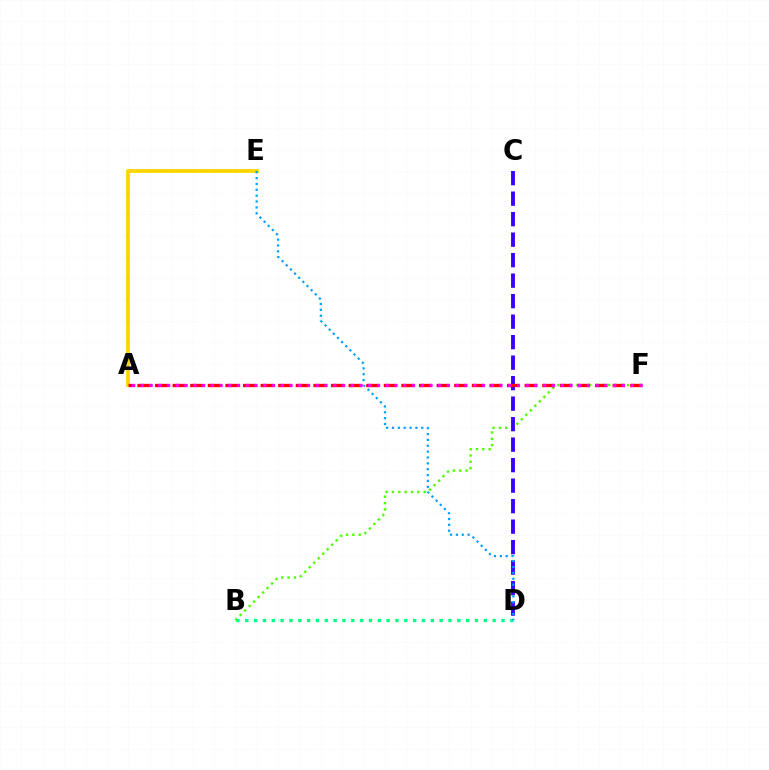{('A', 'E'): [{'color': '#ffd500', 'line_style': 'solid', 'thickness': 2.7}], ('B', 'F'): [{'color': '#4fff00', 'line_style': 'dotted', 'thickness': 1.72}], ('C', 'D'): [{'color': '#3700ff', 'line_style': 'dashed', 'thickness': 2.78}], ('B', 'D'): [{'color': '#00ff86', 'line_style': 'dotted', 'thickness': 2.4}], ('D', 'E'): [{'color': '#009eff', 'line_style': 'dotted', 'thickness': 1.59}], ('A', 'F'): [{'color': '#ff0000', 'line_style': 'dashed', 'thickness': 2.39}, {'color': '#ff00ed', 'line_style': 'dotted', 'thickness': 2.38}]}